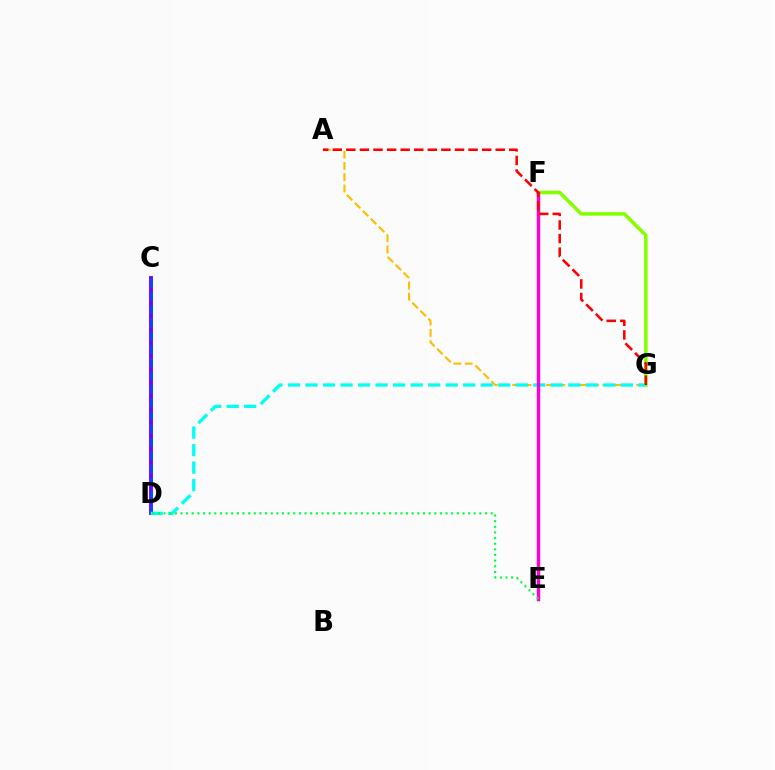{('A', 'G'): [{'color': '#ffbd00', 'line_style': 'dashed', 'thickness': 1.53}, {'color': '#ff0000', 'line_style': 'dashed', 'thickness': 1.84}], ('C', 'D'): [{'color': '#7200ff', 'line_style': 'solid', 'thickness': 2.77}, {'color': '#004bff', 'line_style': 'dashed', 'thickness': 1.8}], ('F', 'G'): [{'color': '#84ff00', 'line_style': 'solid', 'thickness': 2.56}], ('D', 'G'): [{'color': '#00fff6', 'line_style': 'dashed', 'thickness': 2.38}], ('E', 'F'): [{'color': '#ff00cf', 'line_style': 'solid', 'thickness': 2.48}], ('D', 'E'): [{'color': '#00ff39', 'line_style': 'dotted', 'thickness': 1.53}]}